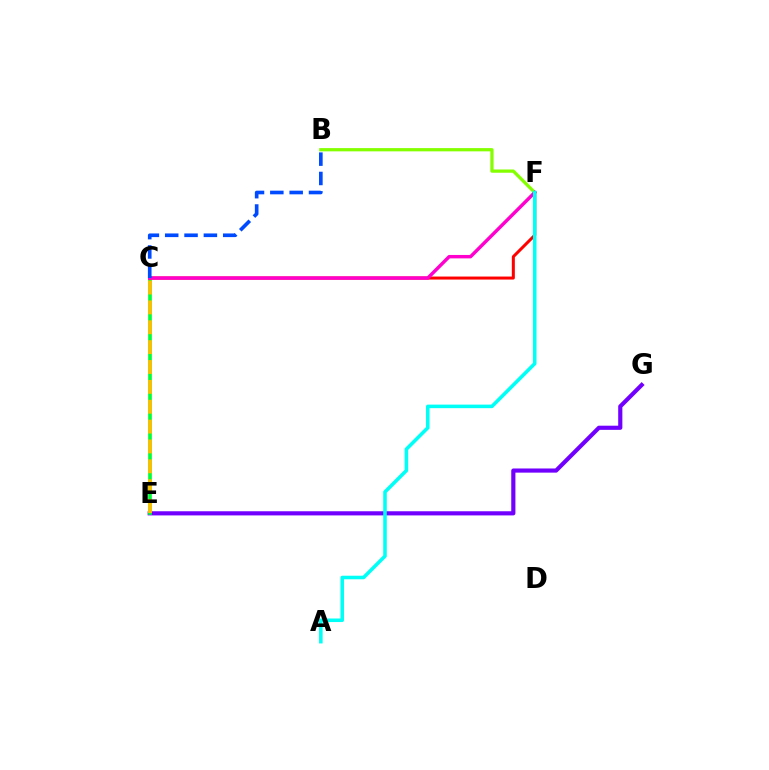{('E', 'G'): [{'color': '#7200ff', 'line_style': 'solid', 'thickness': 2.99}], ('C', 'E'): [{'color': '#00ff39', 'line_style': 'solid', 'thickness': 2.65}, {'color': '#ffbd00', 'line_style': 'dashed', 'thickness': 2.7}], ('C', 'F'): [{'color': '#ff0000', 'line_style': 'solid', 'thickness': 2.17}, {'color': '#ff00cf', 'line_style': 'solid', 'thickness': 2.46}], ('B', 'F'): [{'color': '#84ff00', 'line_style': 'solid', 'thickness': 2.34}], ('B', 'C'): [{'color': '#004bff', 'line_style': 'dashed', 'thickness': 2.63}], ('A', 'F'): [{'color': '#00fff6', 'line_style': 'solid', 'thickness': 2.56}]}